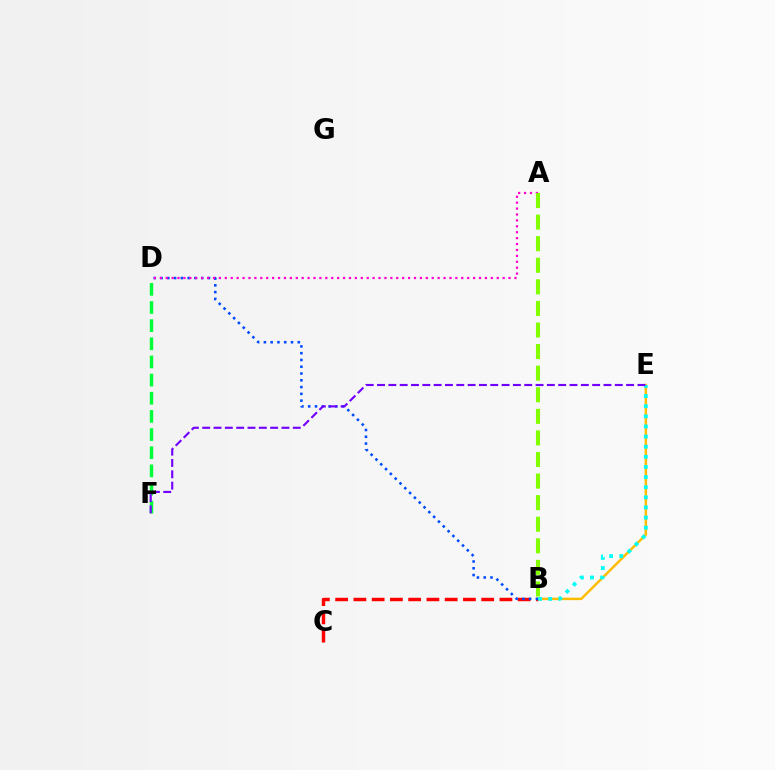{('B', 'C'): [{'color': '#ff0000', 'line_style': 'dashed', 'thickness': 2.48}], ('B', 'E'): [{'color': '#ffbd00', 'line_style': 'solid', 'thickness': 1.77}, {'color': '#00fff6', 'line_style': 'dotted', 'thickness': 2.75}], ('D', 'F'): [{'color': '#00ff39', 'line_style': 'dashed', 'thickness': 2.47}], ('B', 'D'): [{'color': '#004bff', 'line_style': 'dotted', 'thickness': 1.84}], ('E', 'F'): [{'color': '#7200ff', 'line_style': 'dashed', 'thickness': 1.54}], ('A', 'D'): [{'color': '#ff00cf', 'line_style': 'dotted', 'thickness': 1.61}], ('A', 'B'): [{'color': '#84ff00', 'line_style': 'dashed', 'thickness': 2.93}]}